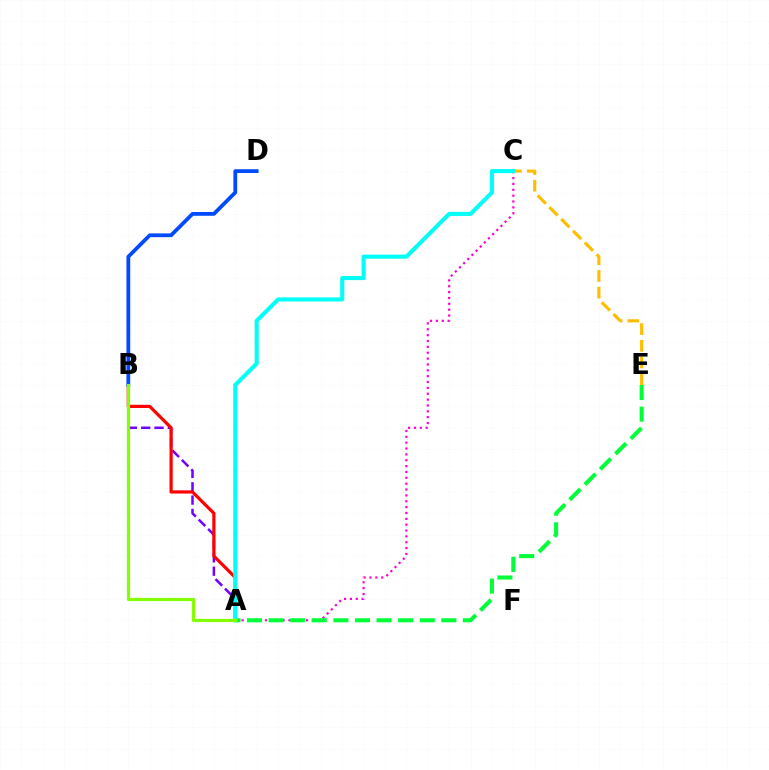{('A', 'C'): [{'color': '#ff00cf', 'line_style': 'dotted', 'thickness': 1.59}, {'color': '#00fff6', 'line_style': 'solid', 'thickness': 2.94}], ('C', 'E'): [{'color': '#ffbd00', 'line_style': 'dashed', 'thickness': 2.27}], ('A', 'B'): [{'color': '#7200ff', 'line_style': 'dashed', 'thickness': 1.81}, {'color': '#ff0000', 'line_style': 'solid', 'thickness': 2.31}, {'color': '#84ff00', 'line_style': 'solid', 'thickness': 2.29}], ('A', 'E'): [{'color': '#00ff39', 'line_style': 'dashed', 'thickness': 2.93}], ('B', 'D'): [{'color': '#004bff', 'line_style': 'solid', 'thickness': 2.72}]}